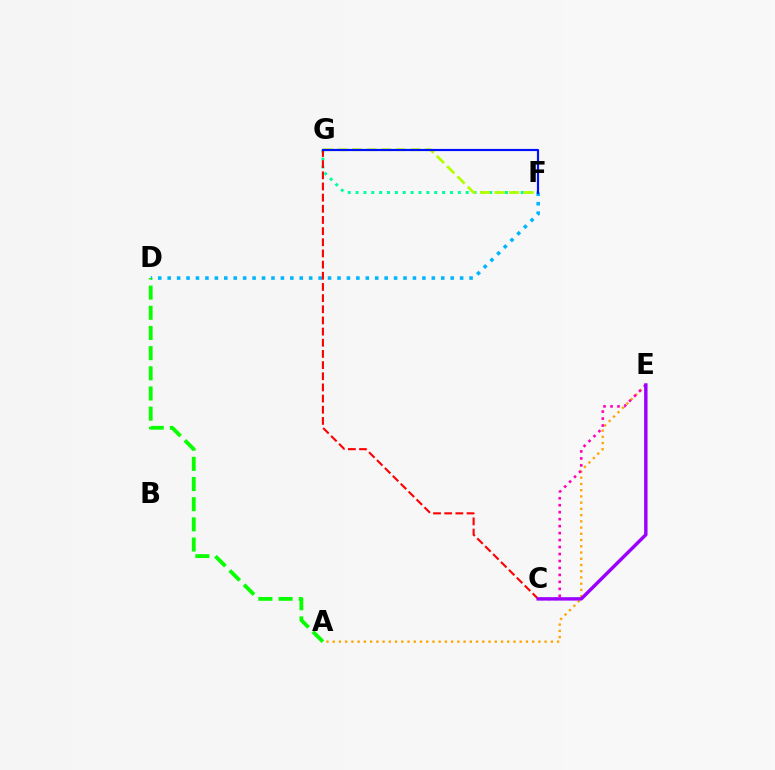{('A', 'E'): [{'color': '#ffa500', 'line_style': 'dotted', 'thickness': 1.69}], ('D', 'F'): [{'color': '#00b5ff', 'line_style': 'dotted', 'thickness': 2.56}], ('A', 'D'): [{'color': '#08ff00', 'line_style': 'dashed', 'thickness': 2.74}], ('F', 'G'): [{'color': '#00ff9d', 'line_style': 'dotted', 'thickness': 2.14}, {'color': '#b3ff00', 'line_style': 'dashed', 'thickness': 1.98}, {'color': '#0010ff', 'line_style': 'solid', 'thickness': 1.57}], ('C', 'E'): [{'color': '#ff00bd', 'line_style': 'dotted', 'thickness': 1.89}, {'color': '#9b00ff', 'line_style': 'solid', 'thickness': 2.46}], ('C', 'G'): [{'color': '#ff0000', 'line_style': 'dashed', 'thickness': 1.52}]}